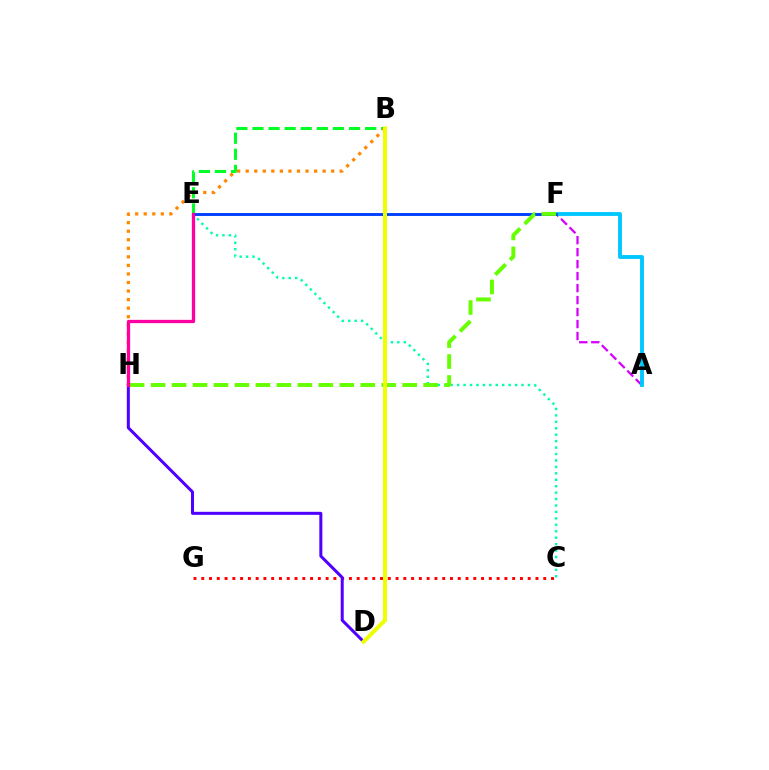{('A', 'F'): [{'color': '#d600ff', 'line_style': 'dashed', 'thickness': 1.63}, {'color': '#00c7ff', 'line_style': 'solid', 'thickness': 2.78}], ('B', 'E'): [{'color': '#00ff27', 'line_style': 'dashed', 'thickness': 2.19}], ('B', 'H'): [{'color': '#ff8800', 'line_style': 'dotted', 'thickness': 2.32}], ('C', 'G'): [{'color': '#ff0000', 'line_style': 'dotted', 'thickness': 2.11}], ('C', 'E'): [{'color': '#00ffaf', 'line_style': 'dotted', 'thickness': 1.75}], ('E', 'F'): [{'color': '#003fff', 'line_style': 'solid', 'thickness': 2.09}], ('D', 'H'): [{'color': '#4f00ff', 'line_style': 'solid', 'thickness': 2.17}], ('F', 'H'): [{'color': '#66ff00', 'line_style': 'dashed', 'thickness': 2.85}], ('E', 'H'): [{'color': '#ff00a0', 'line_style': 'solid', 'thickness': 2.37}], ('B', 'D'): [{'color': '#eeff00', 'line_style': 'solid', 'thickness': 2.87}]}